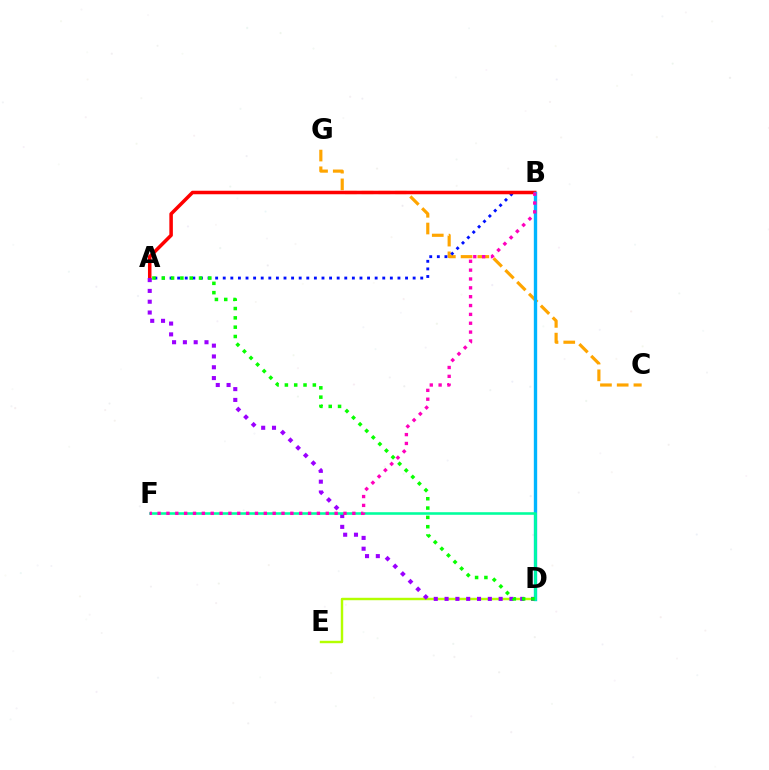{('C', 'G'): [{'color': '#ffa500', 'line_style': 'dashed', 'thickness': 2.27}], ('D', 'E'): [{'color': '#b3ff00', 'line_style': 'solid', 'thickness': 1.75}], ('A', 'B'): [{'color': '#0010ff', 'line_style': 'dotted', 'thickness': 2.06}, {'color': '#ff0000', 'line_style': 'solid', 'thickness': 2.53}], ('A', 'D'): [{'color': '#9b00ff', 'line_style': 'dotted', 'thickness': 2.94}, {'color': '#08ff00', 'line_style': 'dotted', 'thickness': 2.53}], ('B', 'D'): [{'color': '#00b5ff', 'line_style': 'solid', 'thickness': 2.42}], ('D', 'F'): [{'color': '#00ff9d', 'line_style': 'solid', 'thickness': 1.86}], ('B', 'F'): [{'color': '#ff00bd', 'line_style': 'dotted', 'thickness': 2.4}]}